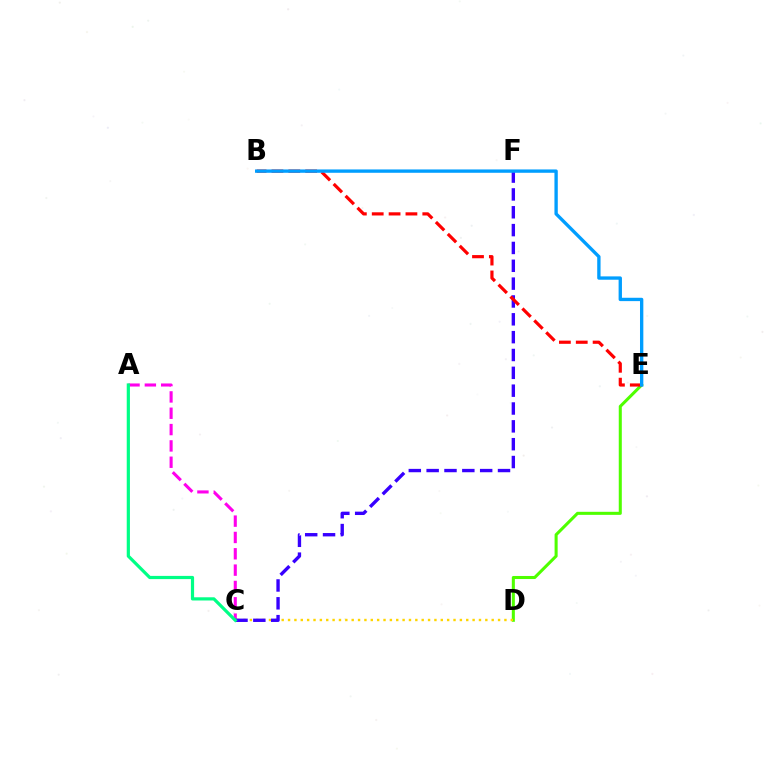{('A', 'C'): [{'color': '#ff00ed', 'line_style': 'dashed', 'thickness': 2.22}, {'color': '#00ff86', 'line_style': 'solid', 'thickness': 2.3}], ('D', 'E'): [{'color': '#4fff00', 'line_style': 'solid', 'thickness': 2.2}], ('C', 'D'): [{'color': '#ffd500', 'line_style': 'dotted', 'thickness': 1.73}], ('C', 'F'): [{'color': '#3700ff', 'line_style': 'dashed', 'thickness': 2.42}], ('B', 'E'): [{'color': '#ff0000', 'line_style': 'dashed', 'thickness': 2.29}, {'color': '#009eff', 'line_style': 'solid', 'thickness': 2.41}]}